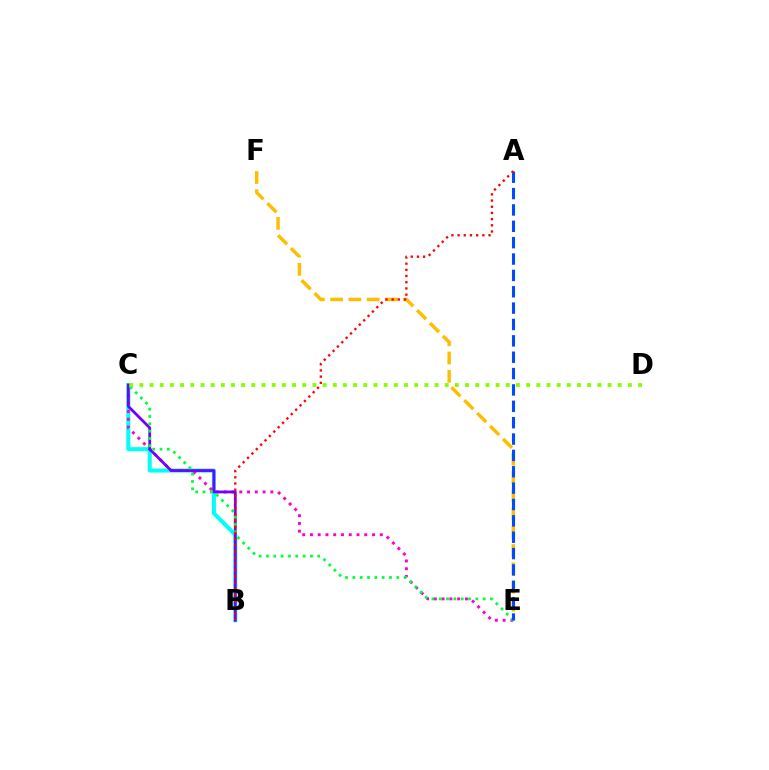{('B', 'C'): [{'color': '#00fff6', 'line_style': 'solid', 'thickness': 2.92}, {'color': '#7200ff', 'line_style': 'solid', 'thickness': 2.0}], ('C', 'E'): [{'color': '#ff00cf', 'line_style': 'dotted', 'thickness': 2.11}, {'color': '#00ff39', 'line_style': 'dotted', 'thickness': 1.99}], ('E', 'F'): [{'color': '#ffbd00', 'line_style': 'dashed', 'thickness': 2.48}], ('A', 'E'): [{'color': '#004bff', 'line_style': 'dashed', 'thickness': 2.22}], ('A', 'B'): [{'color': '#ff0000', 'line_style': 'dotted', 'thickness': 1.68}], ('C', 'D'): [{'color': '#84ff00', 'line_style': 'dotted', 'thickness': 2.77}]}